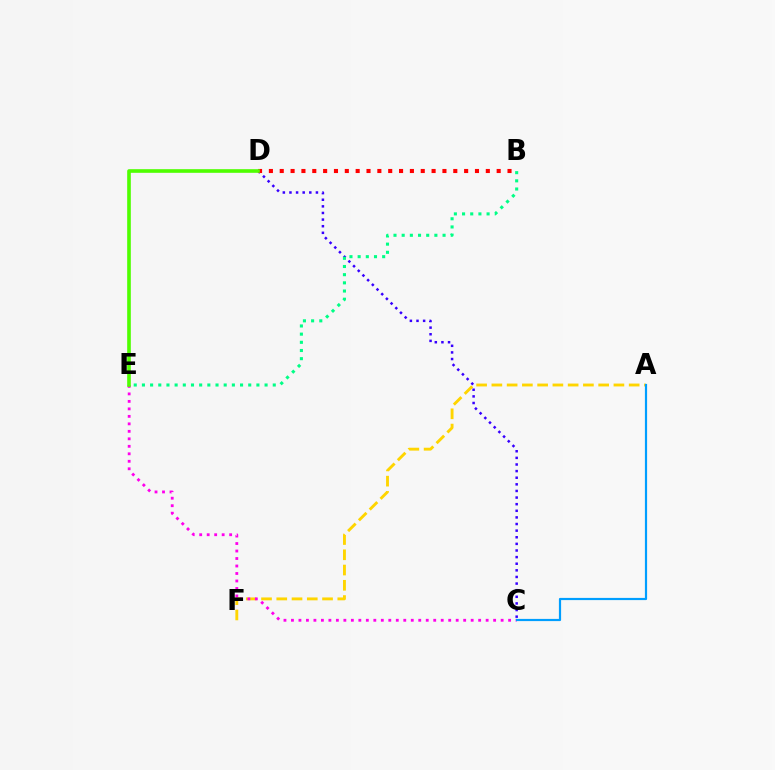{('A', 'F'): [{'color': '#ffd500', 'line_style': 'dashed', 'thickness': 2.07}], ('C', 'D'): [{'color': '#3700ff', 'line_style': 'dotted', 'thickness': 1.8}], ('C', 'E'): [{'color': '#ff00ed', 'line_style': 'dotted', 'thickness': 2.03}], ('A', 'C'): [{'color': '#009eff', 'line_style': 'solid', 'thickness': 1.58}], ('B', 'E'): [{'color': '#00ff86', 'line_style': 'dotted', 'thickness': 2.22}], ('B', 'D'): [{'color': '#ff0000', 'line_style': 'dotted', 'thickness': 2.95}], ('D', 'E'): [{'color': '#4fff00', 'line_style': 'solid', 'thickness': 2.62}]}